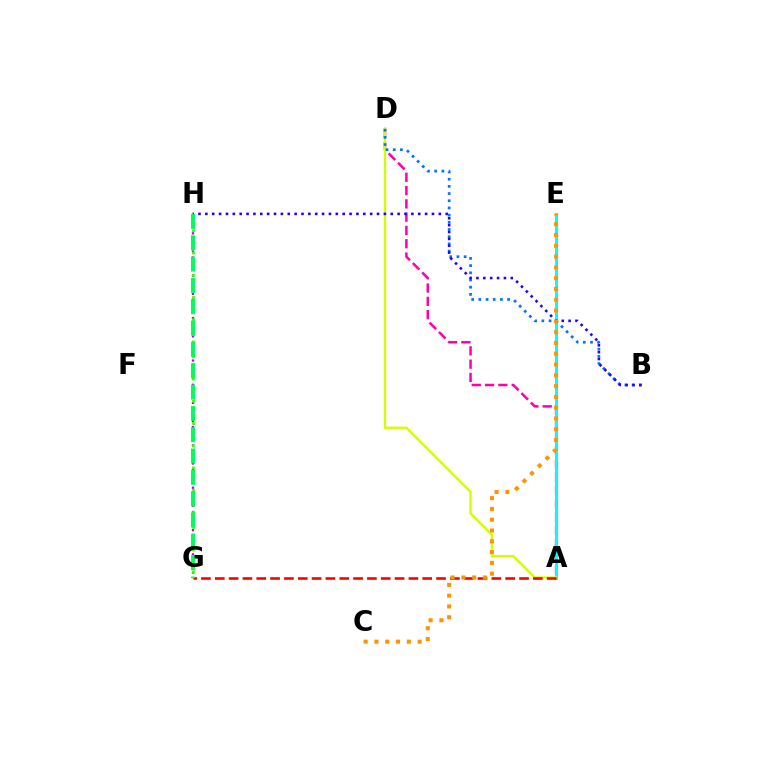{('A', 'D'): [{'color': '#ff00ac', 'line_style': 'dashed', 'thickness': 1.81}, {'color': '#d1ff00', 'line_style': 'solid', 'thickness': 1.68}], ('G', 'H'): [{'color': '#b900ff', 'line_style': 'dotted', 'thickness': 1.65}, {'color': '#3dff00', 'line_style': 'dotted', 'thickness': 2.02}, {'color': '#00ff5c', 'line_style': 'dashed', 'thickness': 2.9}], ('A', 'E'): [{'color': '#00fff6', 'line_style': 'solid', 'thickness': 2.15}], ('B', 'D'): [{'color': '#0074ff', 'line_style': 'dotted', 'thickness': 1.95}], ('A', 'G'): [{'color': '#ff0000', 'line_style': 'dashed', 'thickness': 1.88}], ('B', 'H'): [{'color': '#2500ff', 'line_style': 'dotted', 'thickness': 1.87}], ('C', 'E'): [{'color': '#ff9400', 'line_style': 'dotted', 'thickness': 2.93}]}